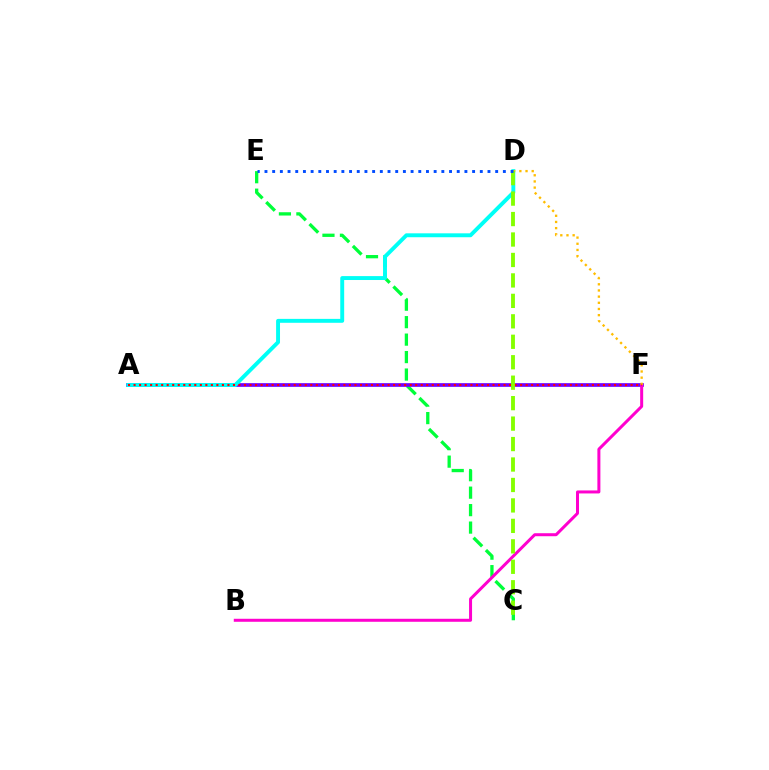{('C', 'E'): [{'color': '#00ff39', 'line_style': 'dashed', 'thickness': 2.37}], ('A', 'F'): [{'color': '#7200ff', 'line_style': 'solid', 'thickness': 2.66}, {'color': '#ff0000', 'line_style': 'dotted', 'thickness': 1.5}], ('A', 'D'): [{'color': '#00fff6', 'line_style': 'solid', 'thickness': 2.82}], ('B', 'F'): [{'color': '#ff00cf', 'line_style': 'solid', 'thickness': 2.16}], ('D', 'F'): [{'color': '#ffbd00', 'line_style': 'dotted', 'thickness': 1.68}], ('C', 'D'): [{'color': '#84ff00', 'line_style': 'dashed', 'thickness': 2.78}], ('D', 'E'): [{'color': '#004bff', 'line_style': 'dotted', 'thickness': 2.09}]}